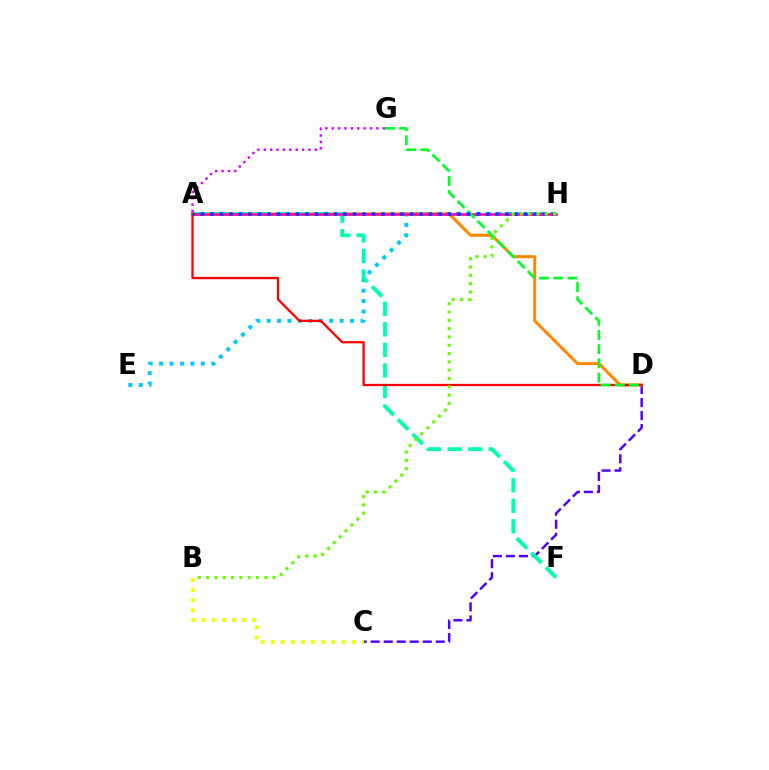{('E', 'H'): [{'color': '#00c7ff', 'line_style': 'dotted', 'thickness': 2.84}], ('C', 'D'): [{'color': '#4f00ff', 'line_style': 'dashed', 'thickness': 1.77}], ('A', 'D'): [{'color': '#ff8800', 'line_style': 'solid', 'thickness': 2.17}, {'color': '#ff0000', 'line_style': 'solid', 'thickness': 1.64}], ('A', 'F'): [{'color': '#00ffaf', 'line_style': 'dashed', 'thickness': 2.79}], ('A', 'H'): [{'color': '#ff00a0', 'line_style': 'solid', 'thickness': 1.89}, {'color': '#003fff', 'line_style': 'dotted', 'thickness': 2.58}], ('D', 'G'): [{'color': '#00ff27', 'line_style': 'dashed', 'thickness': 1.93}], ('B', 'H'): [{'color': '#66ff00', 'line_style': 'dotted', 'thickness': 2.26}], ('B', 'C'): [{'color': '#eeff00', 'line_style': 'dotted', 'thickness': 2.75}], ('A', 'G'): [{'color': '#d600ff', 'line_style': 'dotted', 'thickness': 1.73}]}